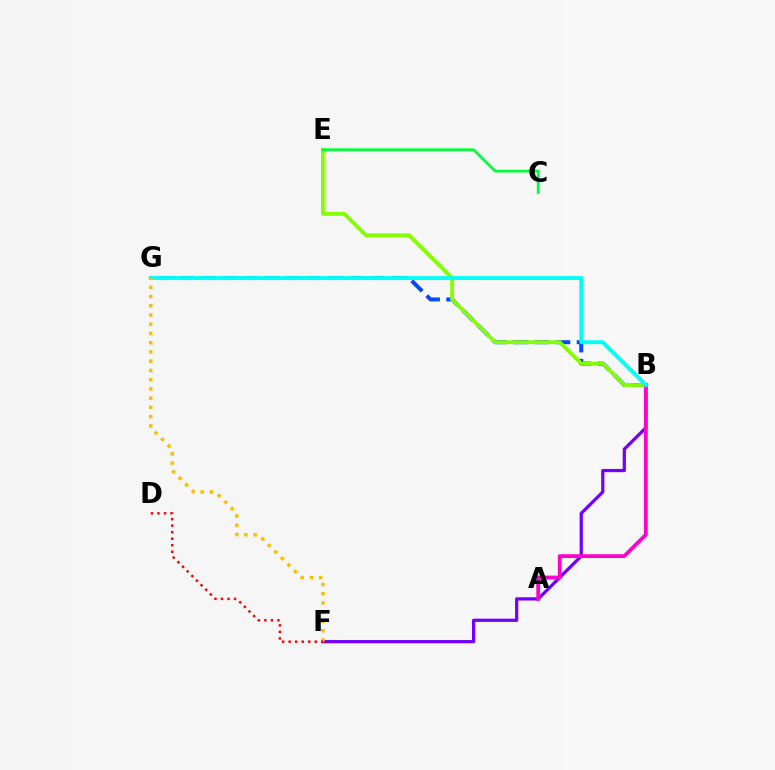{('B', 'F'): [{'color': '#7200ff', 'line_style': 'solid', 'thickness': 2.33}], ('B', 'G'): [{'color': '#004bff', 'line_style': 'dashed', 'thickness': 2.87}, {'color': '#00fff6', 'line_style': 'solid', 'thickness': 2.8}], ('B', 'E'): [{'color': '#84ff00', 'line_style': 'solid', 'thickness': 2.73}], ('A', 'B'): [{'color': '#ff00cf', 'line_style': 'solid', 'thickness': 2.73}], ('F', 'G'): [{'color': '#ffbd00', 'line_style': 'dotted', 'thickness': 2.51}], ('D', 'F'): [{'color': '#ff0000', 'line_style': 'dotted', 'thickness': 1.77}], ('C', 'E'): [{'color': '#00ff39', 'line_style': 'solid', 'thickness': 1.98}]}